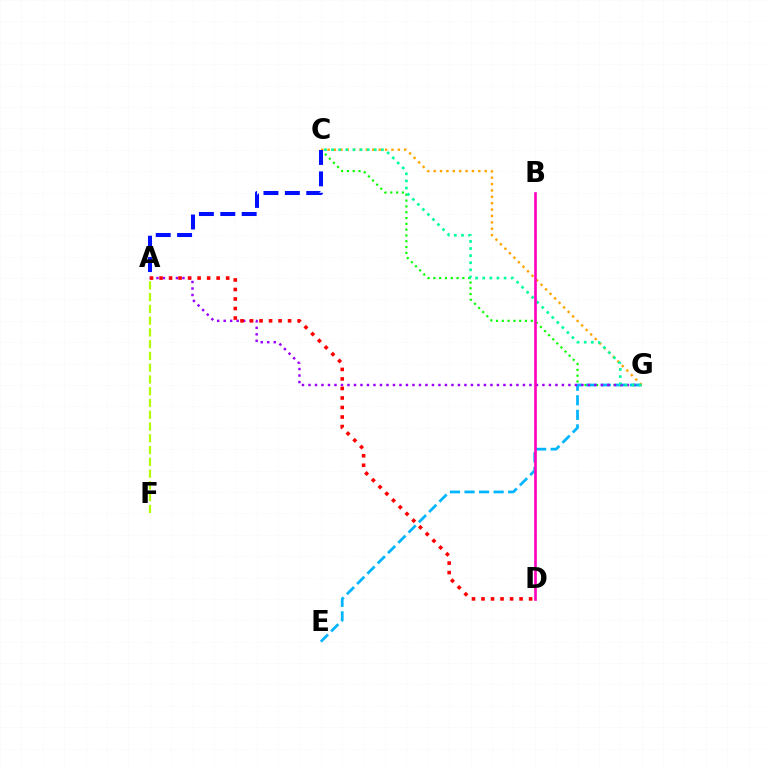{('C', 'G'): [{'color': '#08ff00', 'line_style': 'dotted', 'thickness': 1.58}, {'color': '#ffa500', 'line_style': 'dotted', 'thickness': 1.73}, {'color': '#00ff9d', 'line_style': 'dotted', 'thickness': 1.93}], ('E', 'G'): [{'color': '#00b5ff', 'line_style': 'dashed', 'thickness': 1.98}], ('A', 'G'): [{'color': '#9b00ff', 'line_style': 'dotted', 'thickness': 1.77}], ('A', 'C'): [{'color': '#0010ff', 'line_style': 'dashed', 'thickness': 2.91}], ('A', 'F'): [{'color': '#b3ff00', 'line_style': 'dashed', 'thickness': 1.6}], ('A', 'D'): [{'color': '#ff0000', 'line_style': 'dotted', 'thickness': 2.59}], ('B', 'D'): [{'color': '#ff00bd', 'line_style': 'solid', 'thickness': 1.9}]}